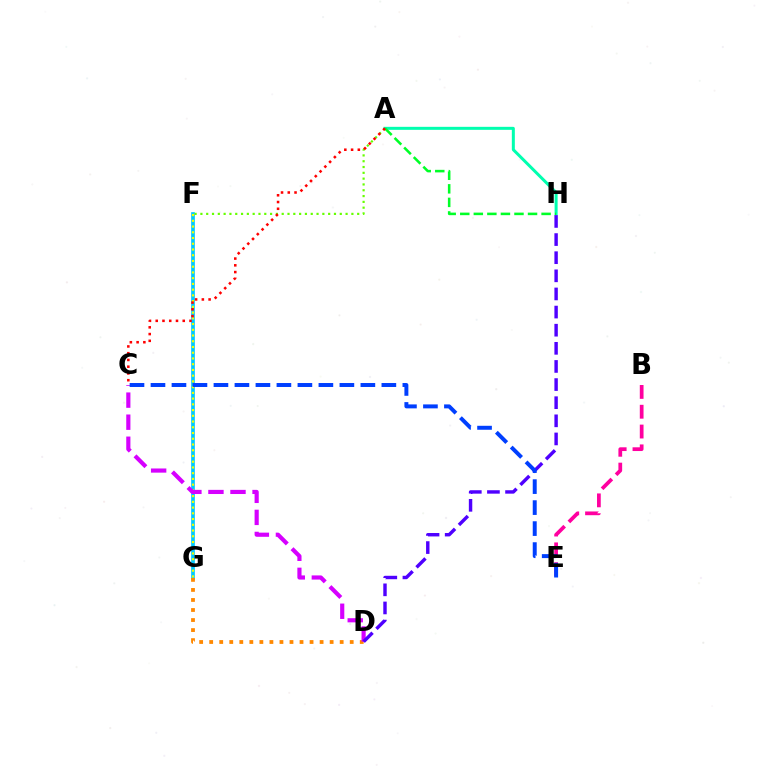{('F', 'G'): [{'color': '#00c7ff', 'line_style': 'solid', 'thickness': 2.65}, {'color': '#eeff00', 'line_style': 'dotted', 'thickness': 1.56}], ('B', 'E'): [{'color': '#ff00a0', 'line_style': 'dashed', 'thickness': 2.69}], ('A', 'F'): [{'color': '#66ff00', 'line_style': 'dotted', 'thickness': 1.58}], ('A', 'H'): [{'color': '#00ffaf', 'line_style': 'solid', 'thickness': 2.16}, {'color': '#00ff27', 'line_style': 'dashed', 'thickness': 1.84}], ('D', 'G'): [{'color': '#ff8800', 'line_style': 'dotted', 'thickness': 2.73}], ('C', 'D'): [{'color': '#d600ff', 'line_style': 'dashed', 'thickness': 3.0}], ('A', 'C'): [{'color': '#ff0000', 'line_style': 'dotted', 'thickness': 1.83}], ('D', 'H'): [{'color': '#4f00ff', 'line_style': 'dashed', 'thickness': 2.46}], ('C', 'E'): [{'color': '#003fff', 'line_style': 'dashed', 'thickness': 2.85}]}